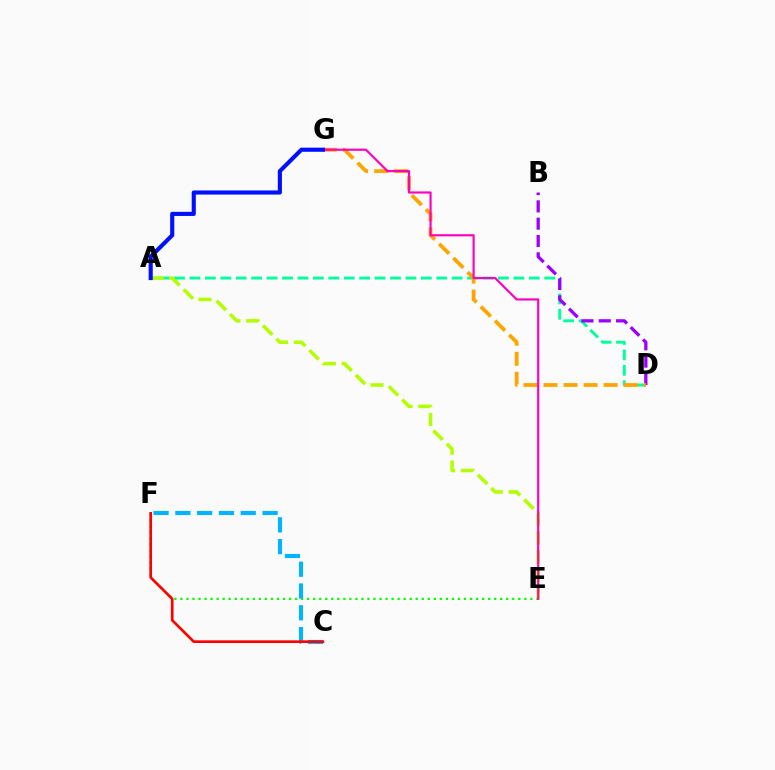{('E', 'F'): [{'color': '#08ff00', 'line_style': 'dotted', 'thickness': 1.64}], ('A', 'D'): [{'color': '#00ff9d', 'line_style': 'dashed', 'thickness': 2.1}], ('B', 'D'): [{'color': '#9b00ff', 'line_style': 'dashed', 'thickness': 2.35}], ('D', 'G'): [{'color': '#ffa500', 'line_style': 'dashed', 'thickness': 2.72}], ('C', 'F'): [{'color': '#00b5ff', 'line_style': 'dashed', 'thickness': 2.96}, {'color': '#ff0000', 'line_style': 'solid', 'thickness': 1.92}], ('A', 'E'): [{'color': '#b3ff00', 'line_style': 'dashed', 'thickness': 2.56}], ('E', 'G'): [{'color': '#ff00bd', 'line_style': 'solid', 'thickness': 1.56}], ('A', 'G'): [{'color': '#0010ff', 'line_style': 'solid', 'thickness': 2.97}]}